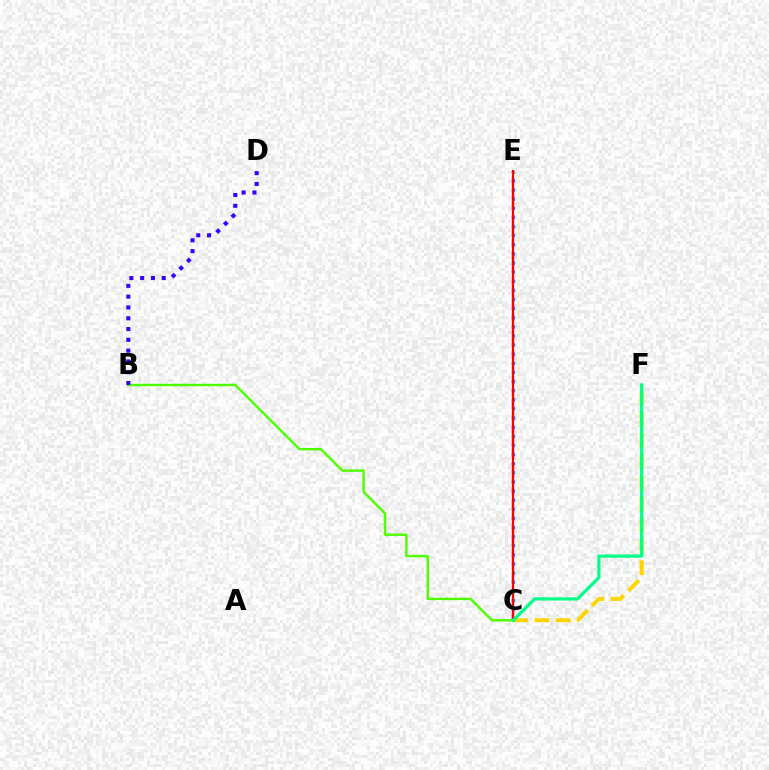{('C', 'E'): [{'color': '#009eff', 'line_style': 'dotted', 'thickness': 2.48}, {'color': '#ff00ed', 'line_style': 'dashed', 'thickness': 1.69}, {'color': '#ff0000', 'line_style': 'solid', 'thickness': 1.56}], ('C', 'F'): [{'color': '#ffd500', 'line_style': 'dashed', 'thickness': 2.88}, {'color': '#00ff86', 'line_style': 'solid', 'thickness': 2.31}], ('B', 'C'): [{'color': '#4fff00', 'line_style': 'solid', 'thickness': 1.75}], ('B', 'D'): [{'color': '#3700ff', 'line_style': 'dotted', 'thickness': 2.93}]}